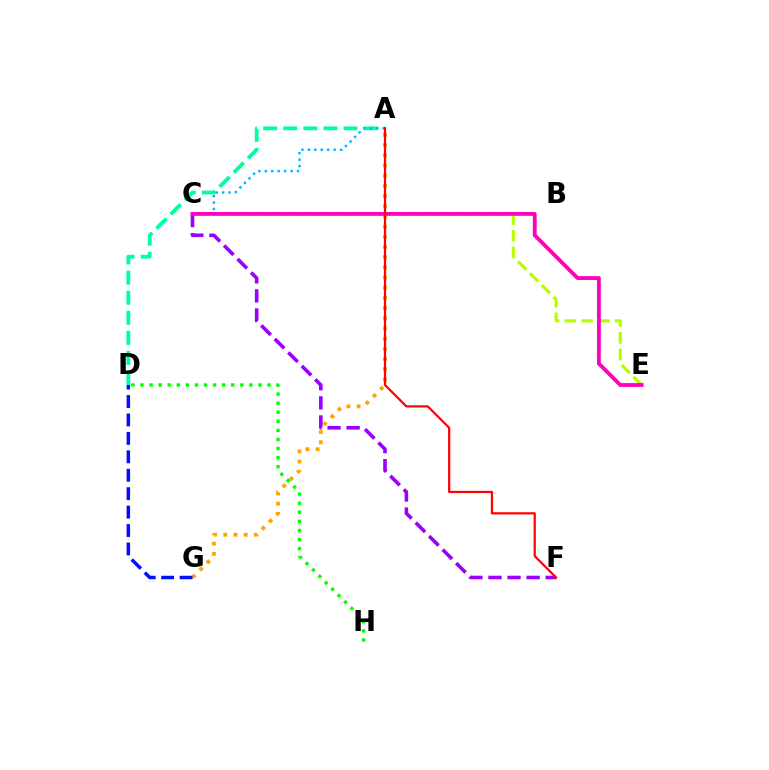{('A', 'G'): [{'color': '#ffa500', 'line_style': 'dotted', 'thickness': 2.77}], ('D', 'G'): [{'color': '#0010ff', 'line_style': 'dashed', 'thickness': 2.5}], ('C', 'E'): [{'color': '#b3ff00', 'line_style': 'dashed', 'thickness': 2.27}, {'color': '#ff00bd', 'line_style': 'solid', 'thickness': 2.75}], ('A', 'D'): [{'color': '#00ff9d', 'line_style': 'dashed', 'thickness': 2.73}], ('A', 'C'): [{'color': '#00b5ff', 'line_style': 'dotted', 'thickness': 1.75}], ('D', 'H'): [{'color': '#08ff00', 'line_style': 'dotted', 'thickness': 2.47}], ('C', 'F'): [{'color': '#9b00ff', 'line_style': 'dashed', 'thickness': 2.59}], ('A', 'F'): [{'color': '#ff0000', 'line_style': 'solid', 'thickness': 1.59}]}